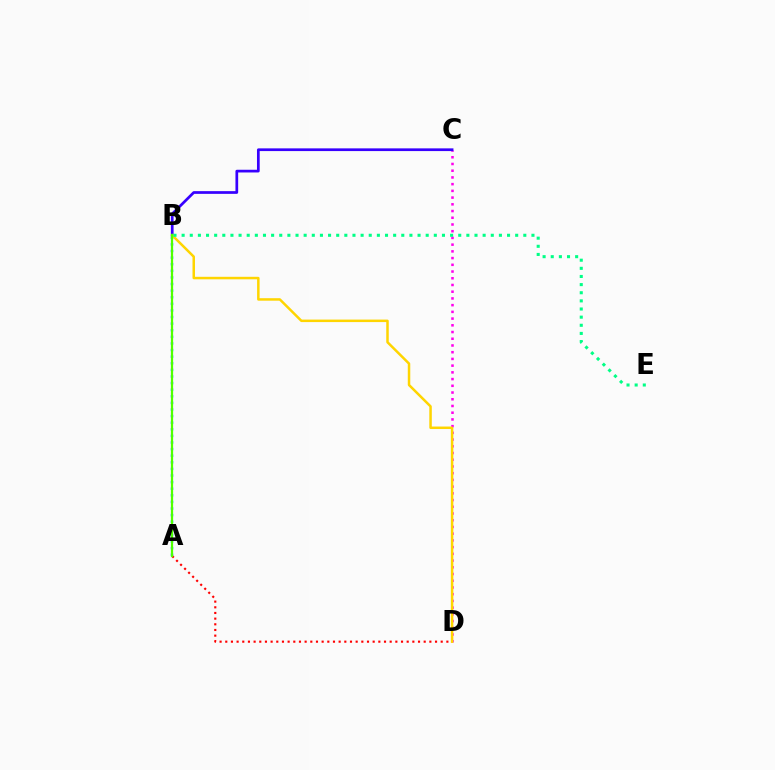{('C', 'D'): [{'color': '#ff00ed', 'line_style': 'dotted', 'thickness': 1.83}], ('A', 'B'): [{'color': '#009eff', 'line_style': 'dotted', 'thickness': 1.79}, {'color': '#4fff00', 'line_style': 'solid', 'thickness': 1.61}], ('A', 'D'): [{'color': '#ff0000', 'line_style': 'dotted', 'thickness': 1.54}], ('B', 'C'): [{'color': '#3700ff', 'line_style': 'solid', 'thickness': 1.95}], ('B', 'D'): [{'color': '#ffd500', 'line_style': 'solid', 'thickness': 1.8}], ('B', 'E'): [{'color': '#00ff86', 'line_style': 'dotted', 'thickness': 2.21}]}